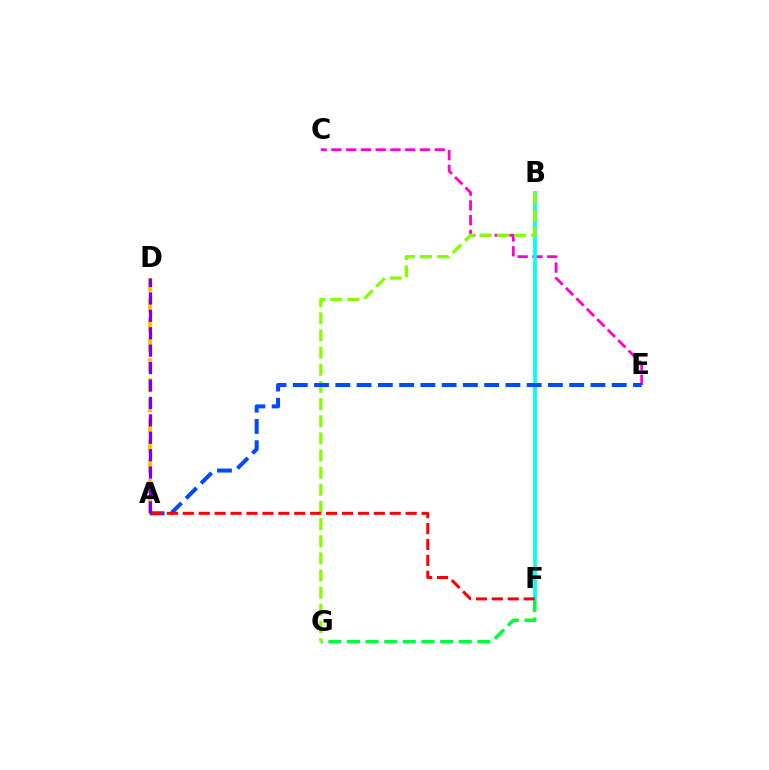{('F', 'G'): [{'color': '#00ff39', 'line_style': 'dashed', 'thickness': 2.53}], ('C', 'E'): [{'color': '#ff00cf', 'line_style': 'dashed', 'thickness': 2.01}], ('A', 'D'): [{'color': '#ffbd00', 'line_style': 'dashed', 'thickness': 2.73}, {'color': '#7200ff', 'line_style': 'dashed', 'thickness': 2.37}], ('B', 'F'): [{'color': '#00fff6', 'line_style': 'solid', 'thickness': 2.7}], ('B', 'G'): [{'color': '#84ff00', 'line_style': 'dashed', 'thickness': 2.33}], ('A', 'E'): [{'color': '#004bff', 'line_style': 'dashed', 'thickness': 2.89}], ('A', 'F'): [{'color': '#ff0000', 'line_style': 'dashed', 'thickness': 2.16}]}